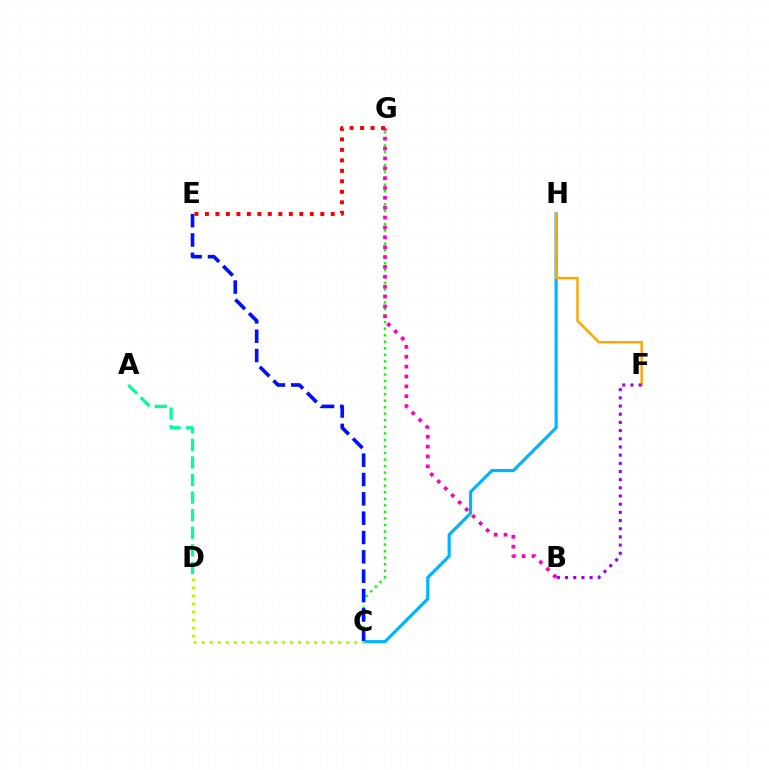{('C', 'H'): [{'color': '#00b5ff', 'line_style': 'solid', 'thickness': 2.28}], ('F', 'H'): [{'color': '#ffa500', 'line_style': 'solid', 'thickness': 1.76}], ('A', 'D'): [{'color': '#00ff9d', 'line_style': 'dashed', 'thickness': 2.39}], ('C', 'G'): [{'color': '#08ff00', 'line_style': 'dotted', 'thickness': 1.78}], ('C', 'E'): [{'color': '#0010ff', 'line_style': 'dashed', 'thickness': 2.63}], ('C', 'D'): [{'color': '#b3ff00', 'line_style': 'dotted', 'thickness': 2.18}], ('B', 'G'): [{'color': '#ff00bd', 'line_style': 'dotted', 'thickness': 2.68}], ('B', 'F'): [{'color': '#9b00ff', 'line_style': 'dotted', 'thickness': 2.22}], ('E', 'G'): [{'color': '#ff0000', 'line_style': 'dotted', 'thickness': 2.85}]}